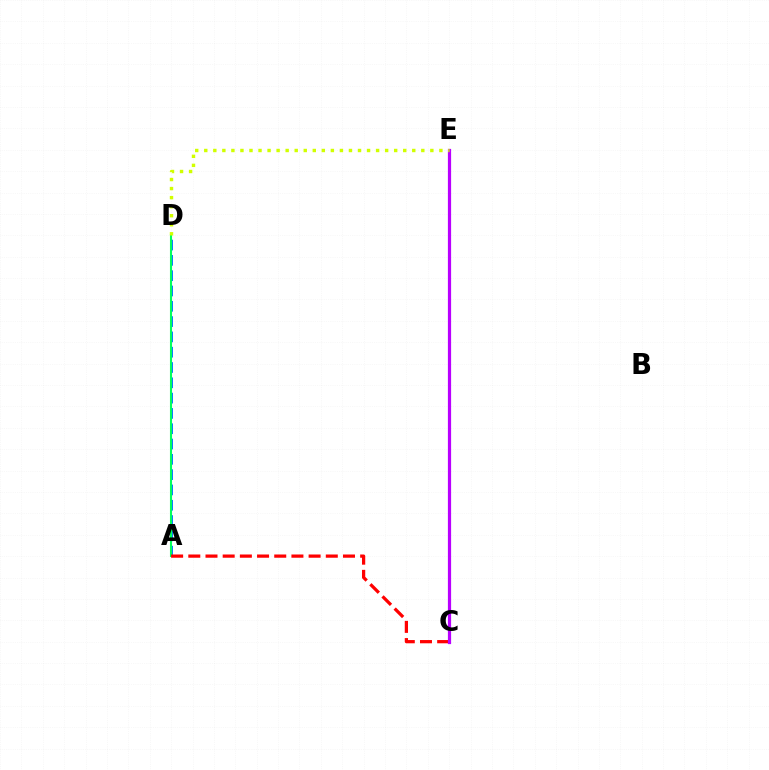{('A', 'D'): [{'color': '#0074ff', 'line_style': 'dashed', 'thickness': 2.08}, {'color': '#00ff5c', 'line_style': 'solid', 'thickness': 1.5}], ('A', 'C'): [{'color': '#ff0000', 'line_style': 'dashed', 'thickness': 2.33}], ('C', 'E'): [{'color': '#b900ff', 'line_style': 'solid', 'thickness': 2.31}], ('D', 'E'): [{'color': '#d1ff00', 'line_style': 'dotted', 'thickness': 2.46}]}